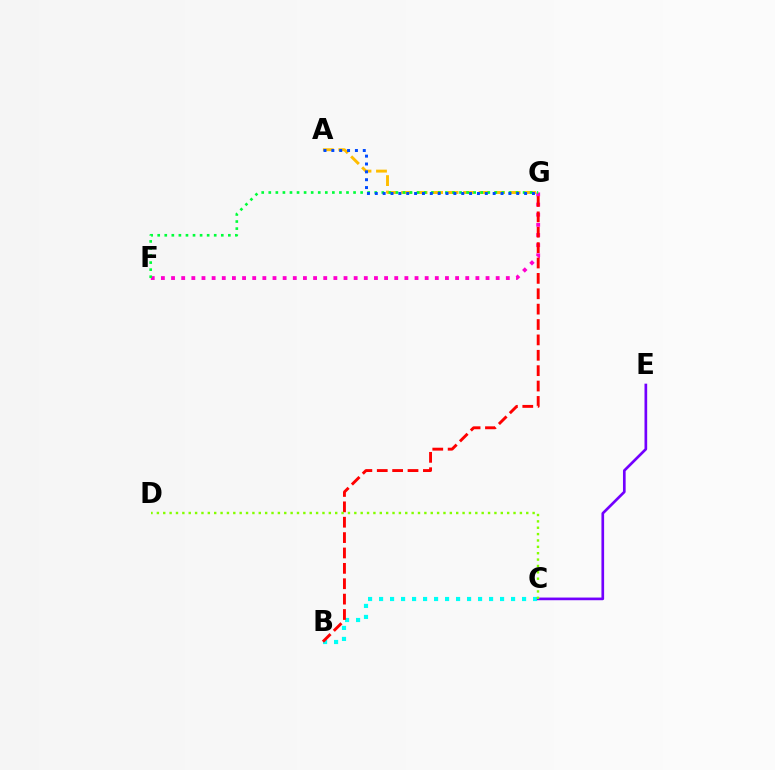{('A', 'G'): [{'color': '#ffbd00', 'line_style': 'dashed', 'thickness': 2.1}, {'color': '#004bff', 'line_style': 'dotted', 'thickness': 2.14}], ('F', 'G'): [{'color': '#ff00cf', 'line_style': 'dotted', 'thickness': 2.76}, {'color': '#00ff39', 'line_style': 'dotted', 'thickness': 1.92}], ('B', 'C'): [{'color': '#00fff6', 'line_style': 'dotted', 'thickness': 2.99}], ('C', 'E'): [{'color': '#7200ff', 'line_style': 'solid', 'thickness': 1.93}], ('B', 'G'): [{'color': '#ff0000', 'line_style': 'dashed', 'thickness': 2.09}], ('C', 'D'): [{'color': '#84ff00', 'line_style': 'dotted', 'thickness': 1.73}]}